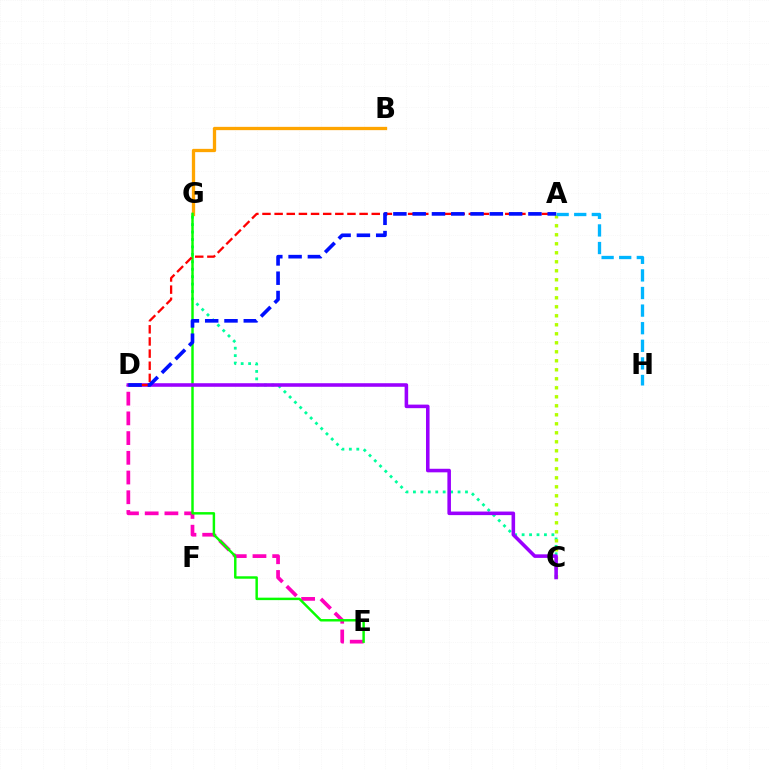{('B', 'G'): [{'color': '#ffa500', 'line_style': 'solid', 'thickness': 2.37}], ('C', 'G'): [{'color': '#00ff9d', 'line_style': 'dotted', 'thickness': 2.02}], ('A', 'C'): [{'color': '#b3ff00', 'line_style': 'dotted', 'thickness': 2.45}], ('D', 'E'): [{'color': '#ff00bd', 'line_style': 'dashed', 'thickness': 2.68}], ('E', 'G'): [{'color': '#08ff00', 'line_style': 'solid', 'thickness': 1.77}], ('C', 'D'): [{'color': '#9b00ff', 'line_style': 'solid', 'thickness': 2.56}], ('A', 'D'): [{'color': '#ff0000', 'line_style': 'dashed', 'thickness': 1.65}, {'color': '#0010ff', 'line_style': 'dashed', 'thickness': 2.62}], ('A', 'H'): [{'color': '#00b5ff', 'line_style': 'dashed', 'thickness': 2.39}]}